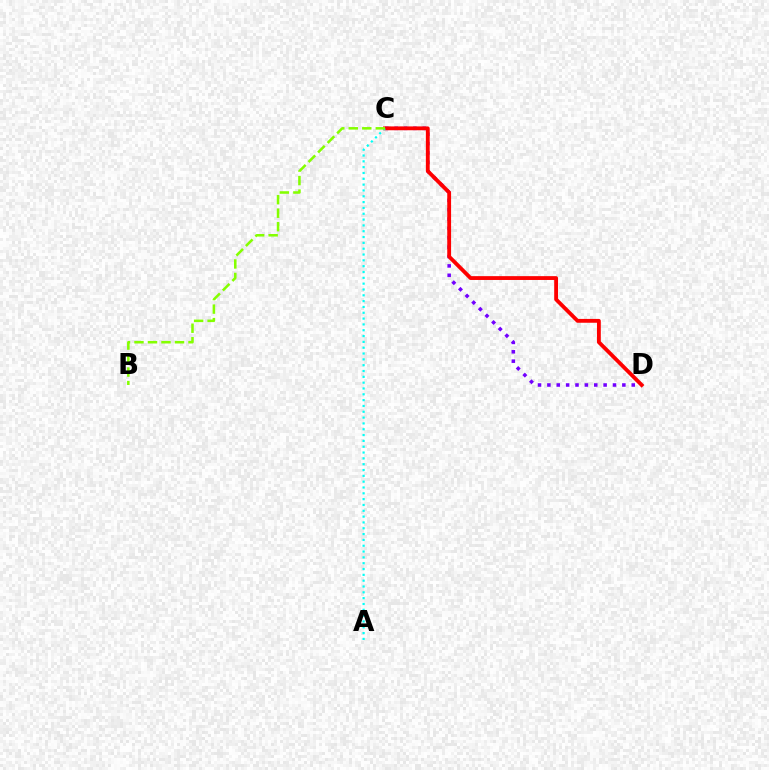{('C', 'D'): [{'color': '#7200ff', 'line_style': 'dotted', 'thickness': 2.55}, {'color': '#ff0000', 'line_style': 'solid', 'thickness': 2.76}], ('A', 'C'): [{'color': '#00fff6', 'line_style': 'dotted', 'thickness': 1.58}], ('B', 'C'): [{'color': '#84ff00', 'line_style': 'dashed', 'thickness': 1.83}]}